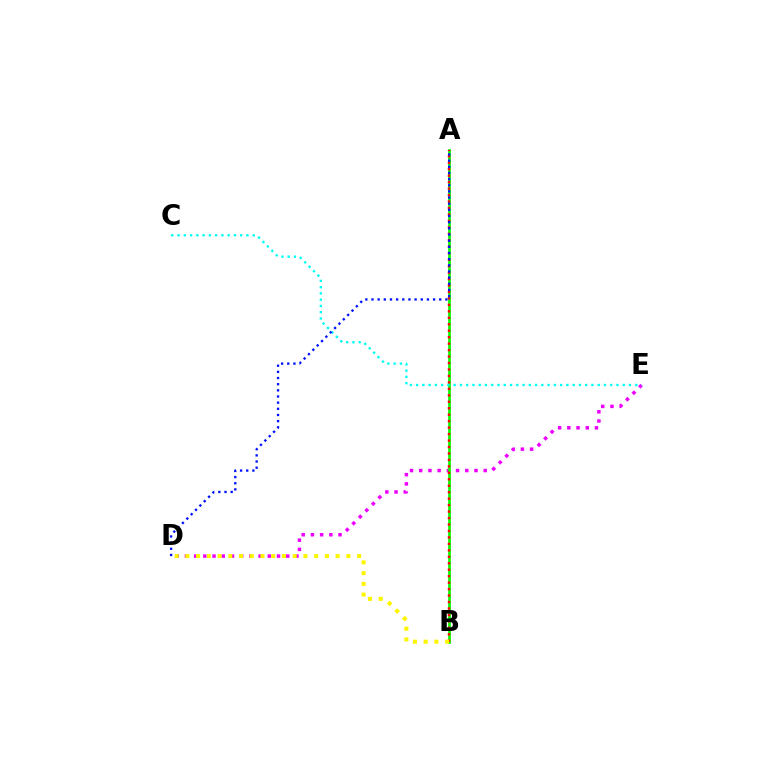{('D', 'E'): [{'color': '#ee00ff', 'line_style': 'dotted', 'thickness': 2.5}], ('A', 'B'): [{'color': '#08ff00', 'line_style': 'solid', 'thickness': 1.97}, {'color': '#ff0000', 'line_style': 'dotted', 'thickness': 1.75}], ('C', 'E'): [{'color': '#00fff6', 'line_style': 'dotted', 'thickness': 1.7}], ('B', 'D'): [{'color': '#fcf500', 'line_style': 'dotted', 'thickness': 2.92}], ('A', 'D'): [{'color': '#0010ff', 'line_style': 'dotted', 'thickness': 1.67}]}